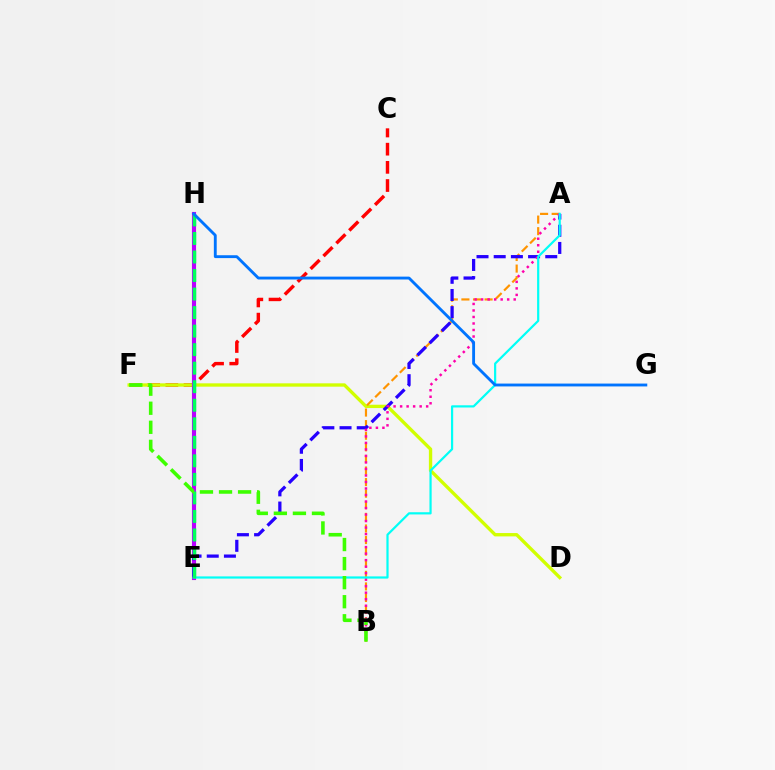{('C', 'F'): [{'color': '#ff0000', 'line_style': 'dashed', 'thickness': 2.47}], ('D', 'F'): [{'color': '#d1ff00', 'line_style': 'solid', 'thickness': 2.41}], ('A', 'B'): [{'color': '#ff9400', 'line_style': 'dashed', 'thickness': 1.57}, {'color': '#ff00ac', 'line_style': 'dotted', 'thickness': 1.77}], ('E', 'H'): [{'color': '#b900ff', 'line_style': 'solid', 'thickness': 2.96}, {'color': '#00ff5c', 'line_style': 'dashed', 'thickness': 2.52}], ('A', 'E'): [{'color': '#2500ff', 'line_style': 'dashed', 'thickness': 2.33}, {'color': '#00fff6', 'line_style': 'solid', 'thickness': 1.59}], ('B', 'F'): [{'color': '#3dff00', 'line_style': 'dashed', 'thickness': 2.59}], ('G', 'H'): [{'color': '#0074ff', 'line_style': 'solid', 'thickness': 2.06}]}